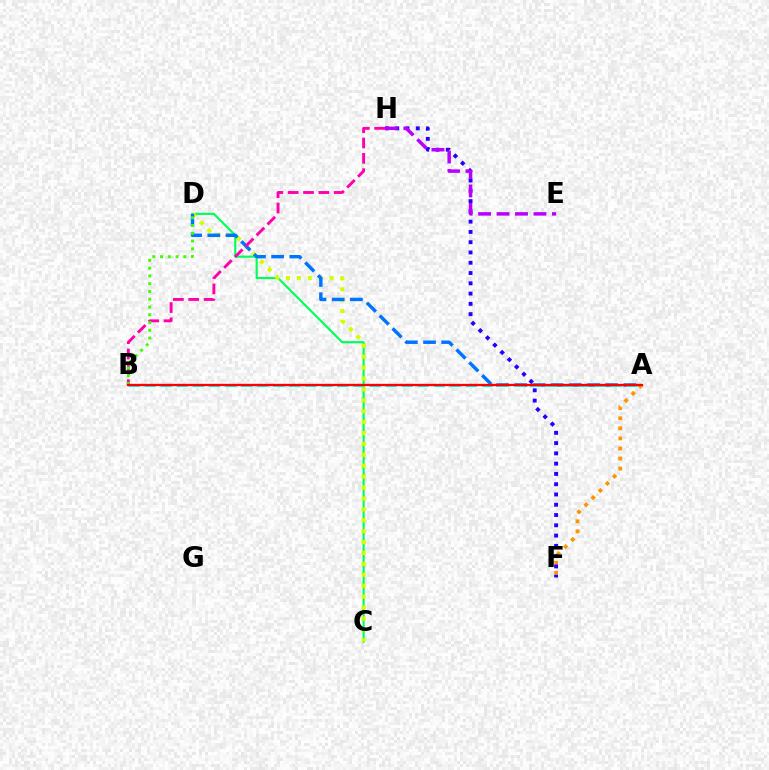{('C', 'D'): [{'color': '#00ff5c', 'line_style': 'solid', 'thickness': 1.56}, {'color': '#d1ff00', 'line_style': 'dotted', 'thickness': 2.96}], ('A', 'D'): [{'color': '#0074ff', 'line_style': 'dashed', 'thickness': 2.47}], ('A', 'F'): [{'color': '#ff9400', 'line_style': 'dotted', 'thickness': 2.73}], ('F', 'H'): [{'color': '#2500ff', 'line_style': 'dotted', 'thickness': 2.79}], ('B', 'H'): [{'color': '#ff00ac', 'line_style': 'dashed', 'thickness': 2.08}], ('A', 'B'): [{'color': '#00fff6', 'line_style': 'dashed', 'thickness': 2.18}, {'color': '#ff0000', 'line_style': 'solid', 'thickness': 1.67}], ('B', 'D'): [{'color': '#3dff00', 'line_style': 'dotted', 'thickness': 2.11}], ('E', 'H'): [{'color': '#b900ff', 'line_style': 'dashed', 'thickness': 2.51}]}